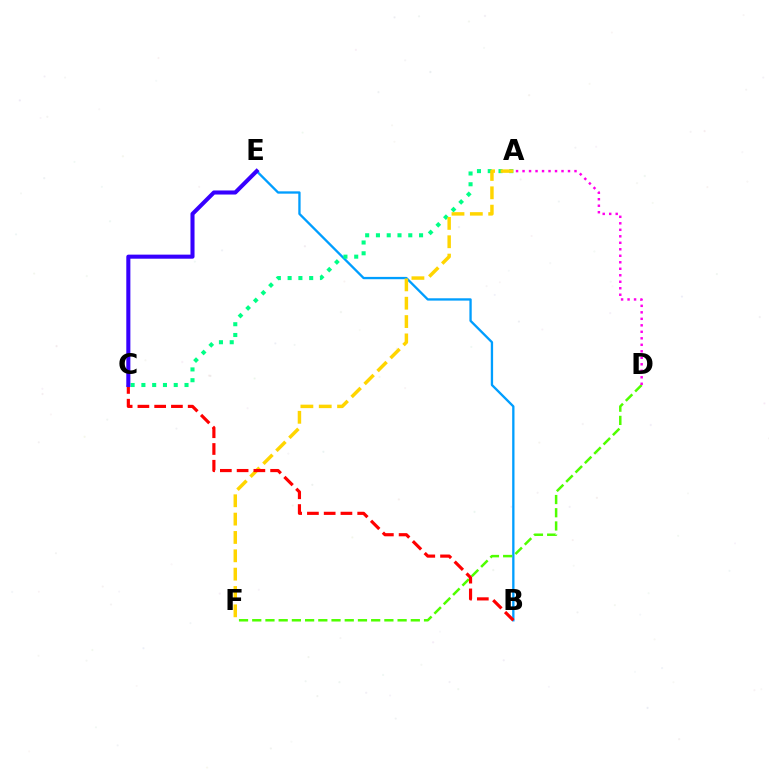{('B', 'E'): [{'color': '#009eff', 'line_style': 'solid', 'thickness': 1.67}], ('D', 'F'): [{'color': '#4fff00', 'line_style': 'dashed', 'thickness': 1.8}], ('A', 'C'): [{'color': '#00ff86', 'line_style': 'dotted', 'thickness': 2.93}], ('A', 'F'): [{'color': '#ffd500', 'line_style': 'dashed', 'thickness': 2.49}], ('B', 'C'): [{'color': '#ff0000', 'line_style': 'dashed', 'thickness': 2.28}], ('C', 'E'): [{'color': '#3700ff', 'line_style': 'solid', 'thickness': 2.93}], ('A', 'D'): [{'color': '#ff00ed', 'line_style': 'dotted', 'thickness': 1.76}]}